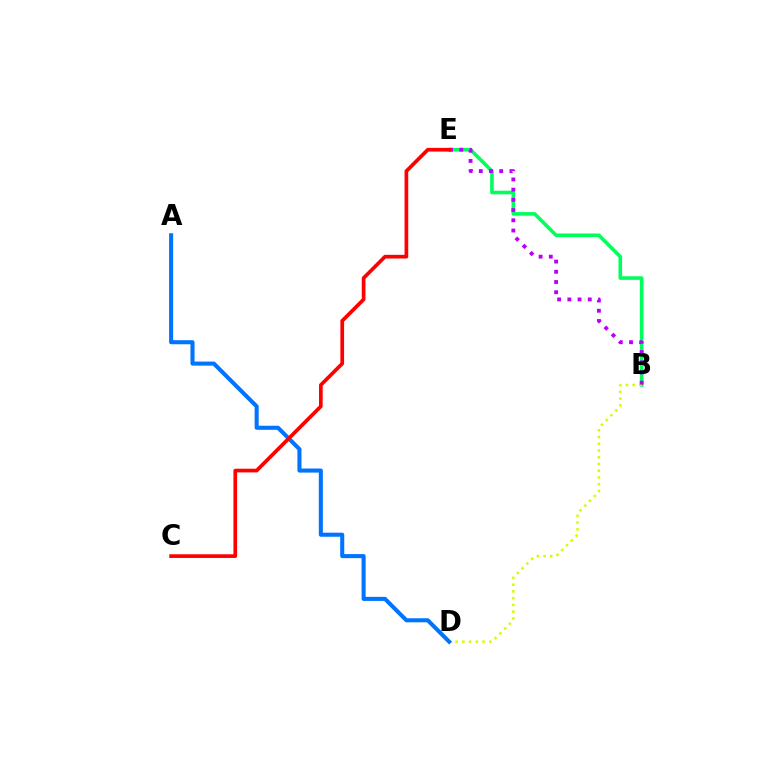{('B', 'E'): [{'color': '#00ff5c', 'line_style': 'solid', 'thickness': 2.59}, {'color': '#b900ff', 'line_style': 'dotted', 'thickness': 2.78}], ('B', 'D'): [{'color': '#d1ff00', 'line_style': 'dotted', 'thickness': 1.83}], ('A', 'D'): [{'color': '#0074ff', 'line_style': 'solid', 'thickness': 2.93}], ('C', 'E'): [{'color': '#ff0000', 'line_style': 'solid', 'thickness': 2.66}]}